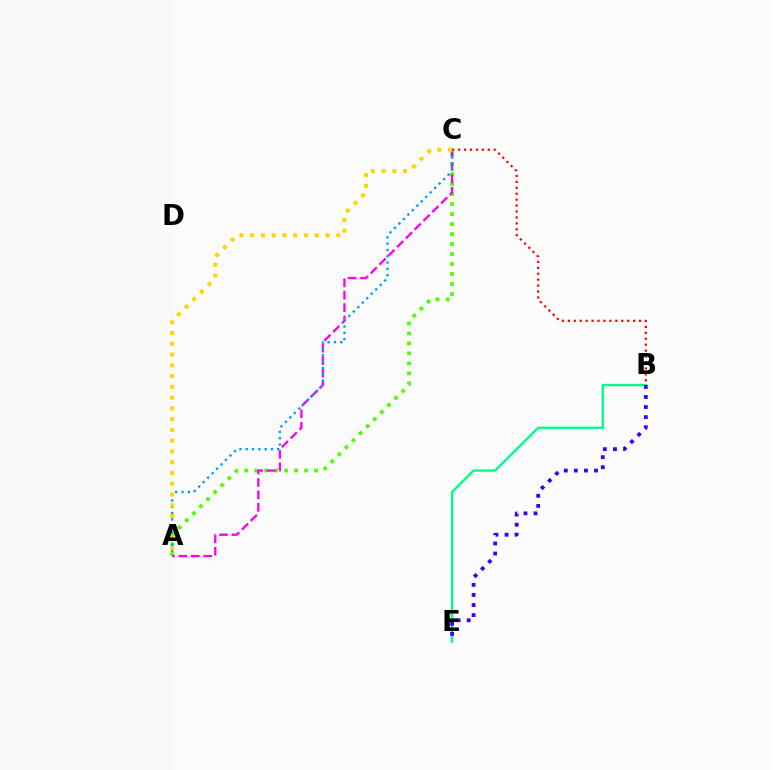{('B', 'C'): [{'color': '#ff0000', 'line_style': 'dotted', 'thickness': 1.61}], ('A', 'C'): [{'color': '#4fff00', 'line_style': 'dotted', 'thickness': 2.71}, {'color': '#ff00ed', 'line_style': 'dashed', 'thickness': 1.69}, {'color': '#009eff', 'line_style': 'dotted', 'thickness': 1.71}, {'color': '#ffd500', 'line_style': 'dotted', 'thickness': 2.92}], ('B', 'E'): [{'color': '#00ff86', 'line_style': 'solid', 'thickness': 1.7}, {'color': '#3700ff', 'line_style': 'dotted', 'thickness': 2.74}]}